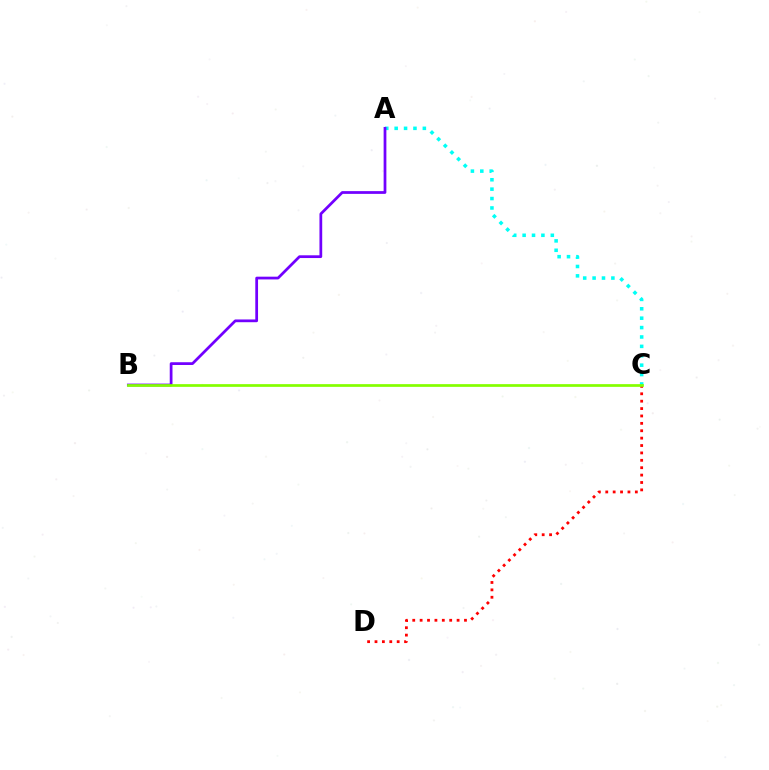{('A', 'C'): [{'color': '#00fff6', 'line_style': 'dotted', 'thickness': 2.55}], ('C', 'D'): [{'color': '#ff0000', 'line_style': 'dotted', 'thickness': 2.01}], ('A', 'B'): [{'color': '#7200ff', 'line_style': 'solid', 'thickness': 1.98}], ('B', 'C'): [{'color': '#84ff00', 'line_style': 'solid', 'thickness': 1.96}]}